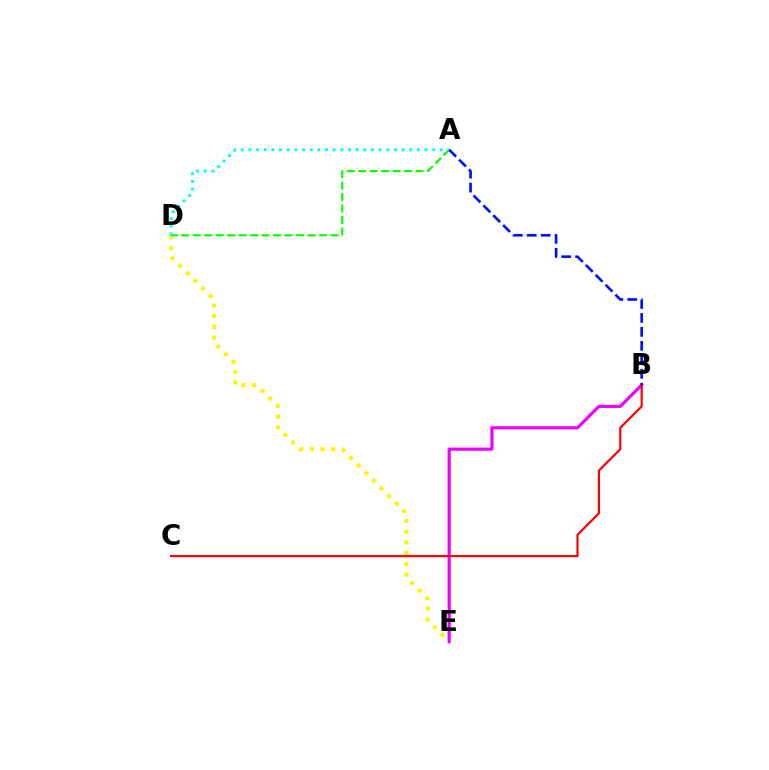{('D', 'E'): [{'color': '#fcf500', 'line_style': 'dotted', 'thickness': 2.92}], ('A', 'D'): [{'color': '#08ff00', 'line_style': 'dashed', 'thickness': 1.56}, {'color': '#00fff6', 'line_style': 'dotted', 'thickness': 2.08}], ('B', 'E'): [{'color': '#ee00ff', 'line_style': 'solid', 'thickness': 2.27}], ('B', 'C'): [{'color': '#ff0000', 'line_style': 'solid', 'thickness': 1.58}], ('A', 'B'): [{'color': '#0010ff', 'line_style': 'dashed', 'thickness': 1.9}]}